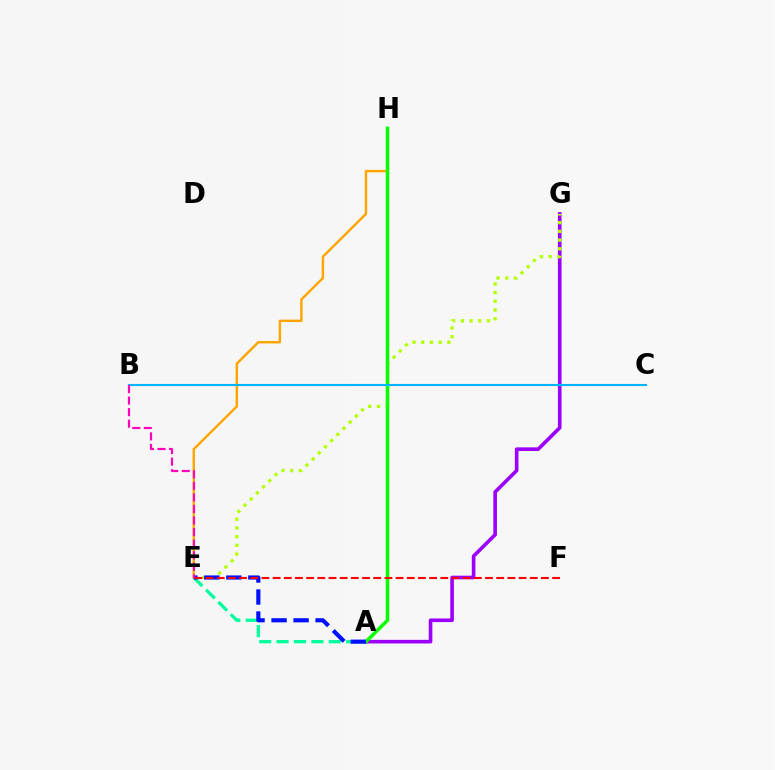{('E', 'H'): [{'color': '#ffa500', 'line_style': 'solid', 'thickness': 1.75}], ('A', 'E'): [{'color': '#00ff9d', 'line_style': 'dashed', 'thickness': 2.36}, {'color': '#0010ff', 'line_style': 'dashed', 'thickness': 2.99}], ('A', 'G'): [{'color': '#9b00ff', 'line_style': 'solid', 'thickness': 2.61}], ('E', 'G'): [{'color': '#b3ff00', 'line_style': 'dotted', 'thickness': 2.37}], ('A', 'H'): [{'color': '#08ff00', 'line_style': 'solid', 'thickness': 2.54}], ('B', 'C'): [{'color': '#00b5ff', 'line_style': 'solid', 'thickness': 1.51}], ('E', 'F'): [{'color': '#ff0000', 'line_style': 'dashed', 'thickness': 1.52}], ('B', 'E'): [{'color': '#ff00bd', 'line_style': 'dashed', 'thickness': 1.57}]}